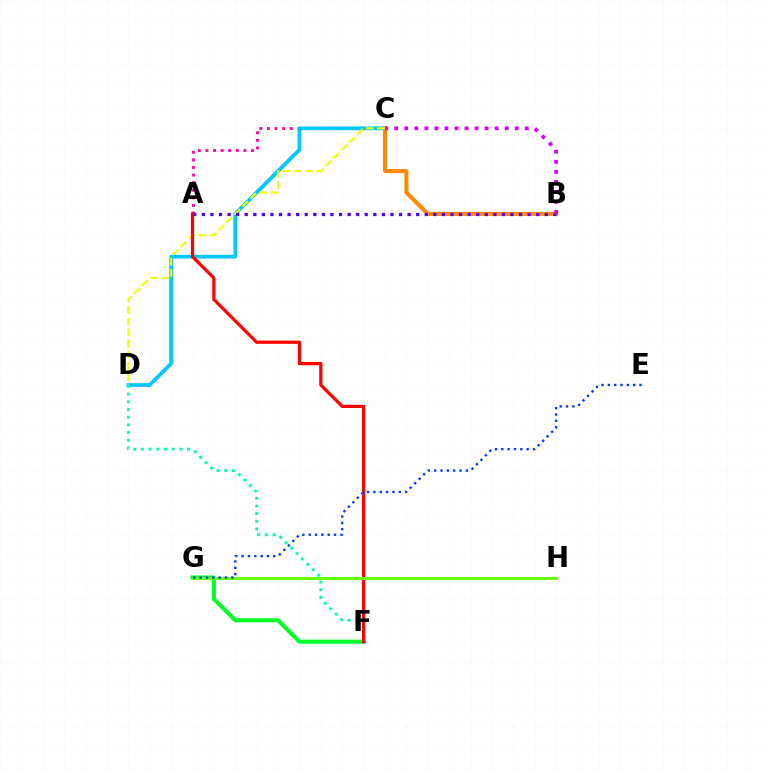{('A', 'C'): [{'color': '#ff00a0', 'line_style': 'dotted', 'thickness': 2.06}], ('C', 'D'): [{'color': '#00c7ff', 'line_style': 'solid', 'thickness': 2.69}, {'color': '#eeff00', 'line_style': 'dashed', 'thickness': 1.52}], ('B', 'C'): [{'color': '#ff8800', 'line_style': 'solid', 'thickness': 2.92}, {'color': '#d600ff', 'line_style': 'dotted', 'thickness': 2.73}], ('D', 'F'): [{'color': '#00ffaf', 'line_style': 'dotted', 'thickness': 2.09}], ('F', 'G'): [{'color': '#00ff27', 'line_style': 'solid', 'thickness': 2.93}], ('A', 'F'): [{'color': '#ff0000', 'line_style': 'solid', 'thickness': 2.32}], ('G', 'H'): [{'color': '#66ff00', 'line_style': 'solid', 'thickness': 2.09}], ('A', 'B'): [{'color': '#4f00ff', 'line_style': 'dotted', 'thickness': 2.33}], ('E', 'G'): [{'color': '#003fff', 'line_style': 'dotted', 'thickness': 1.72}]}